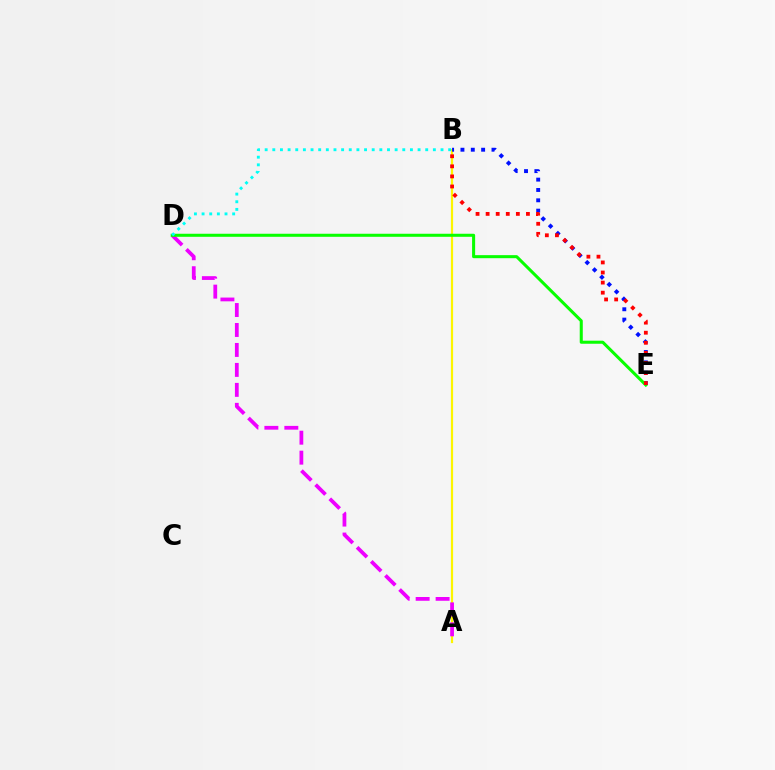{('A', 'B'): [{'color': '#fcf500', 'line_style': 'solid', 'thickness': 1.59}], ('A', 'D'): [{'color': '#ee00ff', 'line_style': 'dashed', 'thickness': 2.71}], ('B', 'E'): [{'color': '#0010ff', 'line_style': 'dotted', 'thickness': 2.81}, {'color': '#ff0000', 'line_style': 'dotted', 'thickness': 2.74}], ('D', 'E'): [{'color': '#08ff00', 'line_style': 'solid', 'thickness': 2.19}], ('B', 'D'): [{'color': '#00fff6', 'line_style': 'dotted', 'thickness': 2.08}]}